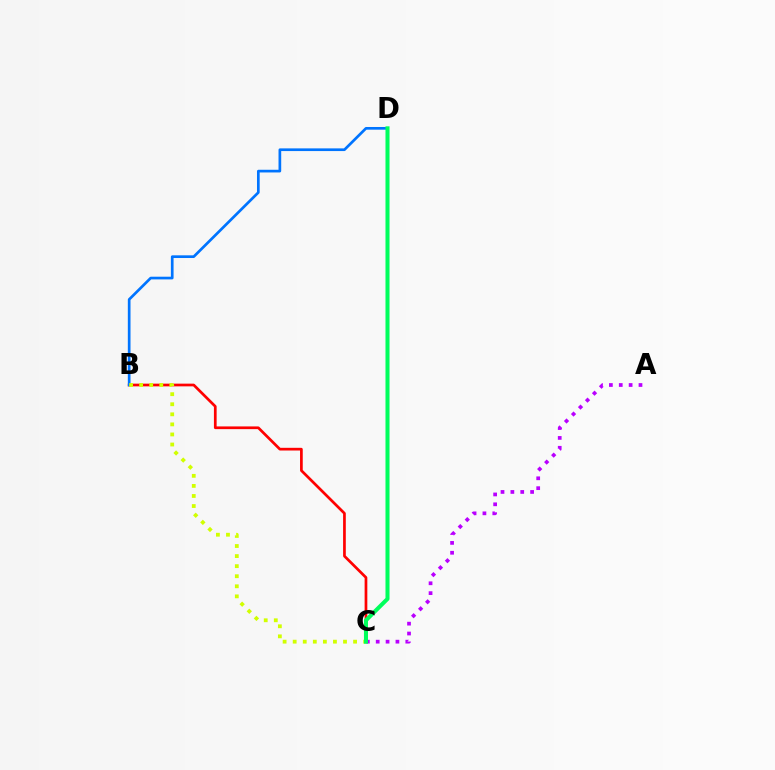{('A', 'C'): [{'color': '#b900ff', 'line_style': 'dotted', 'thickness': 2.68}], ('B', 'C'): [{'color': '#ff0000', 'line_style': 'solid', 'thickness': 1.95}, {'color': '#d1ff00', 'line_style': 'dotted', 'thickness': 2.74}], ('B', 'D'): [{'color': '#0074ff', 'line_style': 'solid', 'thickness': 1.94}], ('C', 'D'): [{'color': '#00ff5c', 'line_style': 'solid', 'thickness': 2.9}]}